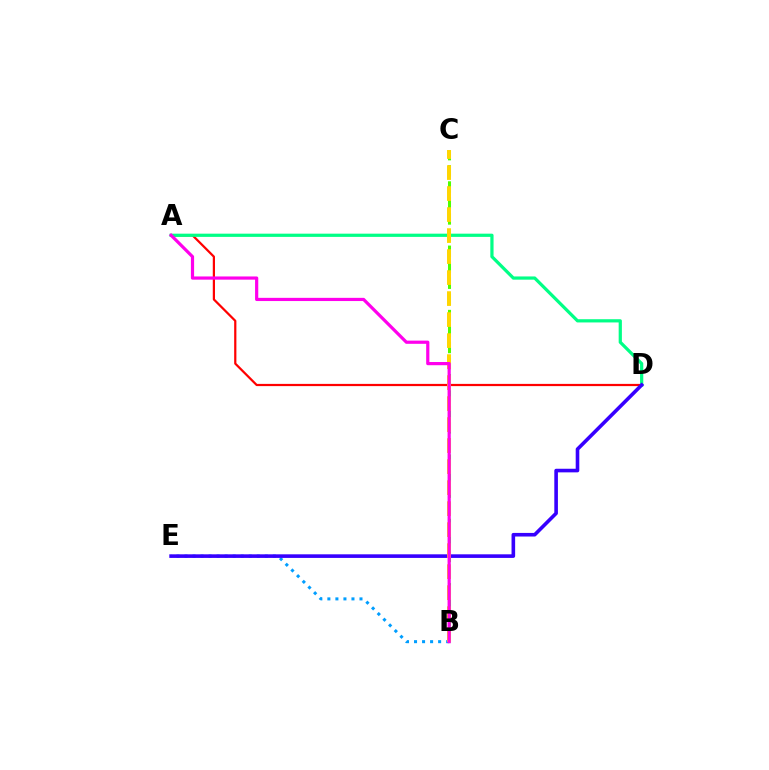{('A', 'D'): [{'color': '#ff0000', 'line_style': 'solid', 'thickness': 1.6}, {'color': '#00ff86', 'line_style': 'solid', 'thickness': 2.32}], ('B', 'E'): [{'color': '#009eff', 'line_style': 'dotted', 'thickness': 2.18}], ('B', 'C'): [{'color': '#4fff00', 'line_style': 'dashed', 'thickness': 2.18}, {'color': '#ffd500', 'line_style': 'dashed', 'thickness': 2.85}], ('D', 'E'): [{'color': '#3700ff', 'line_style': 'solid', 'thickness': 2.6}], ('A', 'B'): [{'color': '#ff00ed', 'line_style': 'solid', 'thickness': 2.3}]}